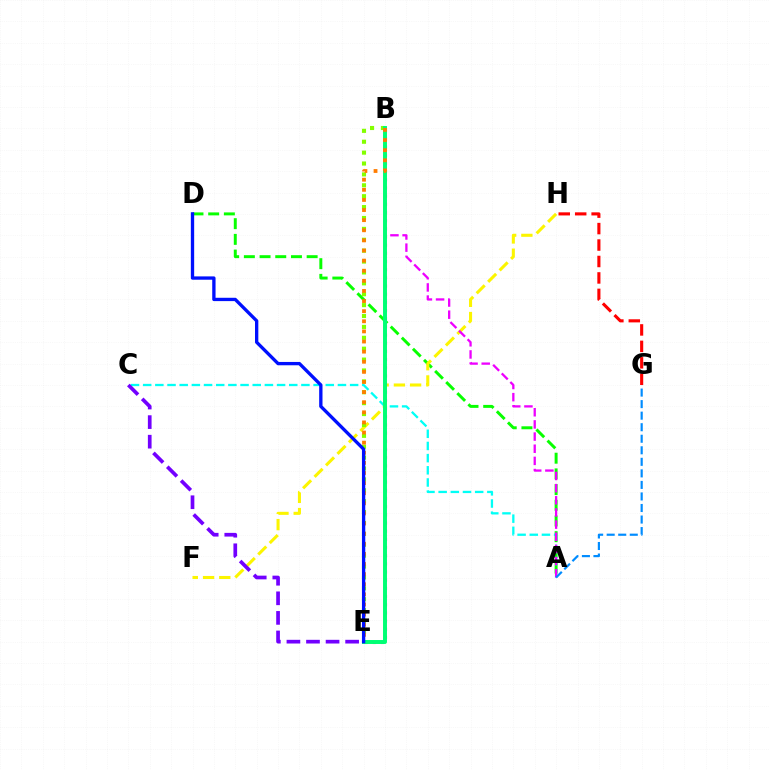{('A', 'D'): [{'color': '#08ff00', 'line_style': 'dashed', 'thickness': 2.13}], ('G', 'H'): [{'color': '#ff0000', 'line_style': 'dashed', 'thickness': 2.23}], ('F', 'H'): [{'color': '#fcf500', 'line_style': 'dashed', 'thickness': 2.2}], ('A', 'C'): [{'color': '#00fff6', 'line_style': 'dashed', 'thickness': 1.65}], ('B', 'E'): [{'color': '#ff0094', 'line_style': 'dotted', 'thickness': 2.22}, {'color': '#84ff00', 'line_style': 'dotted', 'thickness': 2.96}, {'color': '#00ff74', 'line_style': 'solid', 'thickness': 2.84}, {'color': '#ff7c00', 'line_style': 'dotted', 'thickness': 2.75}], ('A', 'B'): [{'color': '#ee00ff', 'line_style': 'dashed', 'thickness': 1.65}], ('A', 'G'): [{'color': '#008cff', 'line_style': 'dashed', 'thickness': 1.57}], ('C', 'E'): [{'color': '#7200ff', 'line_style': 'dashed', 'thickness': 2.66}], ('D', 'E'): [{'color': '#0010ff', 'line_style': 'solid', 'thickness': 2.39}]}